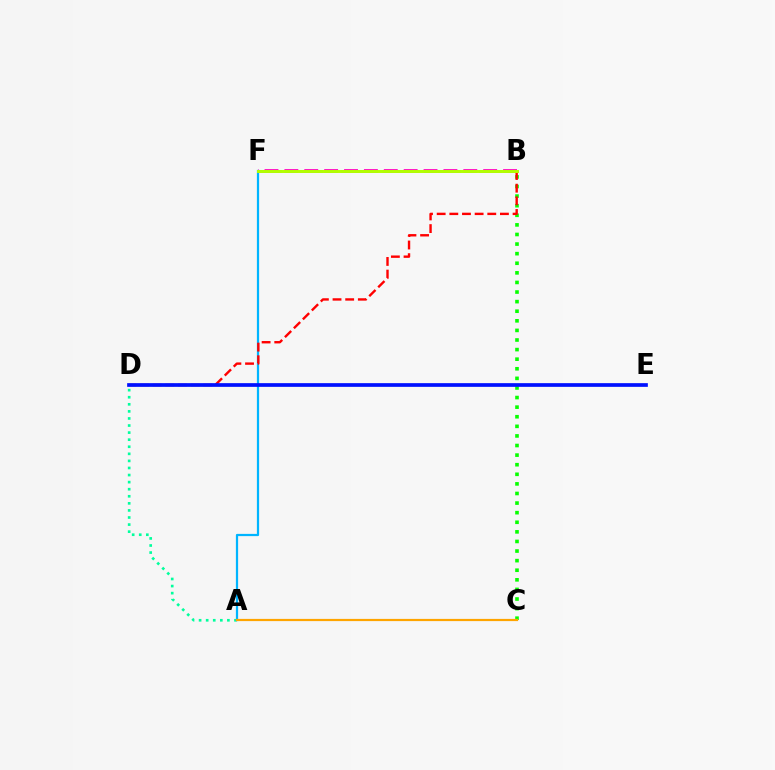{('A', 'D'): [{'color': '#00ff9d', 'line_style': 'dotted', 'thickness': 1.92}], ('A', 'F'): [{'color': '#00b5ff', 'line_style': 'solid', 'thickness': 1.61}], ('B', 'C'): [{'color': '#08ff00', 'line_style': 'dotted', 'thickness': 2.61}], ('A', 'C'): [{'color': '#ffa500', 'line_style': 'solid', 'thickness': 1.59}], ('B', 'D'): [{'color': '#ff0000', 'line_style': 'dashed', 'thickness': 1.72}], ('B', 'F'): [{'color': '#ff00bd', 'line_style': 'dashed', 'thickness': 2.7}, {'color': '#9b00ff', 'line_style': 'dashed', 'thickness': 1.87}, {'color': '#b3ff00', 'line_style': 'solid', 'thickness': 2.13}], ('D', 'E'): [{'color': '#0010ff', 'line_style': 'solid', 'thickness': 2.66}]}